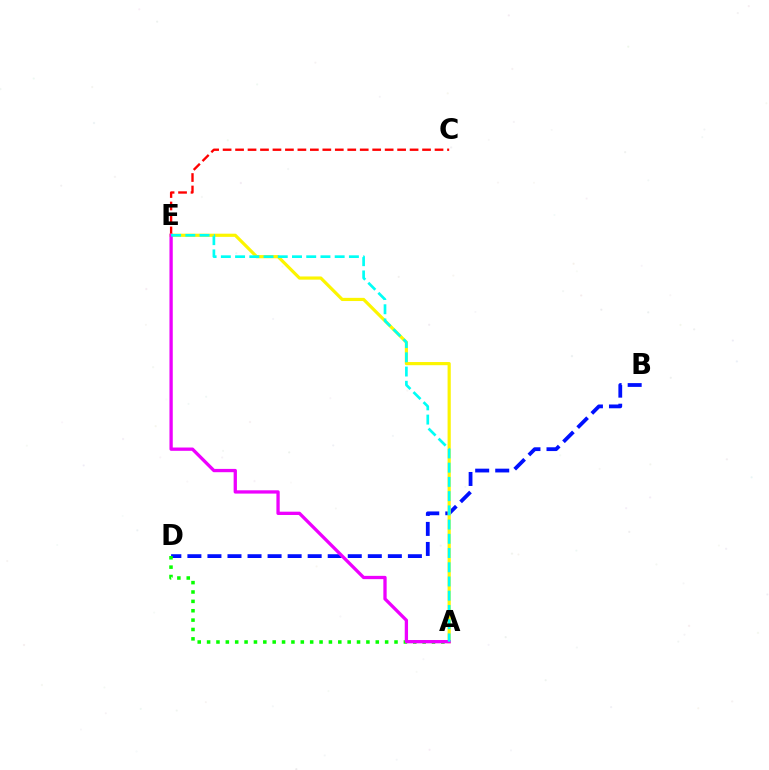{('B', 'D'): [{'color': '#0010ff', 'line_style': 'dashed', 'thickness': 2.72}], ('A', 'D'): [{'color': '#08ff00', 'line_style': 'dotted', 'thickness': 2.55}], ('C', 'E'): [{'color': '#ff0000', 'line_style': 'dashed', 'thickness': 1.69}], ('A', 'E'): [{'color': '#fcf500', 'line_style': 'solid', 'thickness': 2.29}, {'color': '#ee00ff', 'line_style': 'solid', 'thickness': 2.37}, {'color': '#00fff6', 'line_style': 'dashed', 'thickness': 1.93}]}